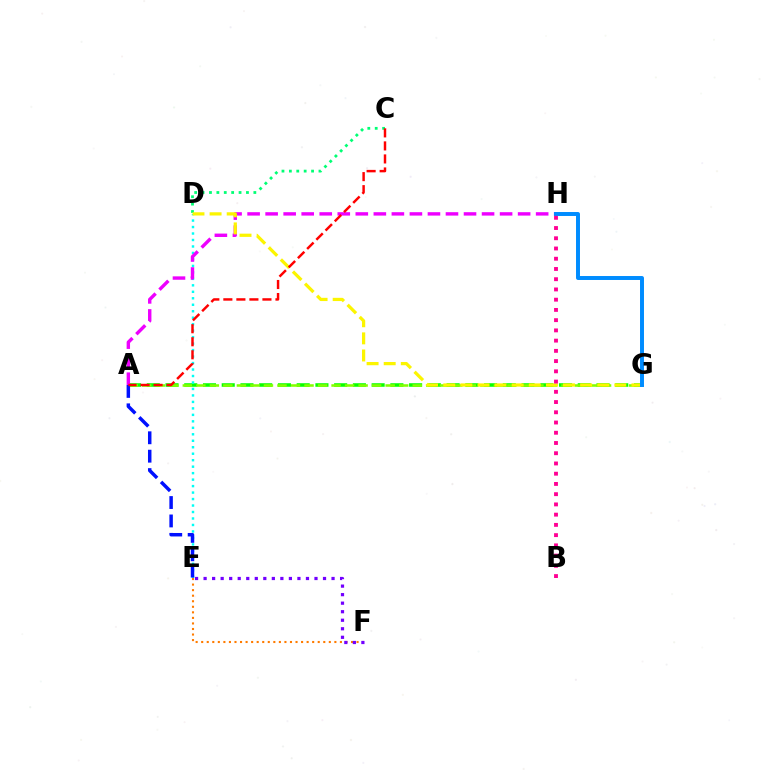{('A', 'G'): [{'color': '#08ff00', 'line_style': 'dashed', 'thickness': 2.55}, {'color': '#84ff00', 'line_style': 'dashed', 'thickness': 1.84}], ('C', 'D'): [{'color': '#00ff74', 'line_style': 'dotted', 'thickness': 2.01}], ('D', 'E'): [{'color': '#00fff6', 'line_style': 'dotted', 'thickness': 1.76}], ('E', 'F'): [{'color': '#ff7c00', 'line_style': 'dotted', 'thickness': 1.51}, {'color': '#7200ff', 'line_style': 'dotted', 'thickness': 2.32}], ('A', 'H'): [{'color': '#ee00ff', 'line_style': 'dashed', 'thickness': 2.45}], ('A', 'E'): [{'color': '#0010ff', 'line_style': 'dashed', 'thickness': 2.5}], ('D', 'G'): [{'color': '#fcf500', 'line_style': 'dashed', 'thickness': 2.32}], ('G', 'H'): [{'color': '#008cff', 'line_style': 'solid', 'thickness': 2.85}], ('A', 'C'): [{'color': '#ff0000', 'line_style': 'dashed', 'thickness': 1.77}], ('B', 'H'): [{'color': '#ff0094', 'line_style': 'dotted', 'thickness': 2.78}]}